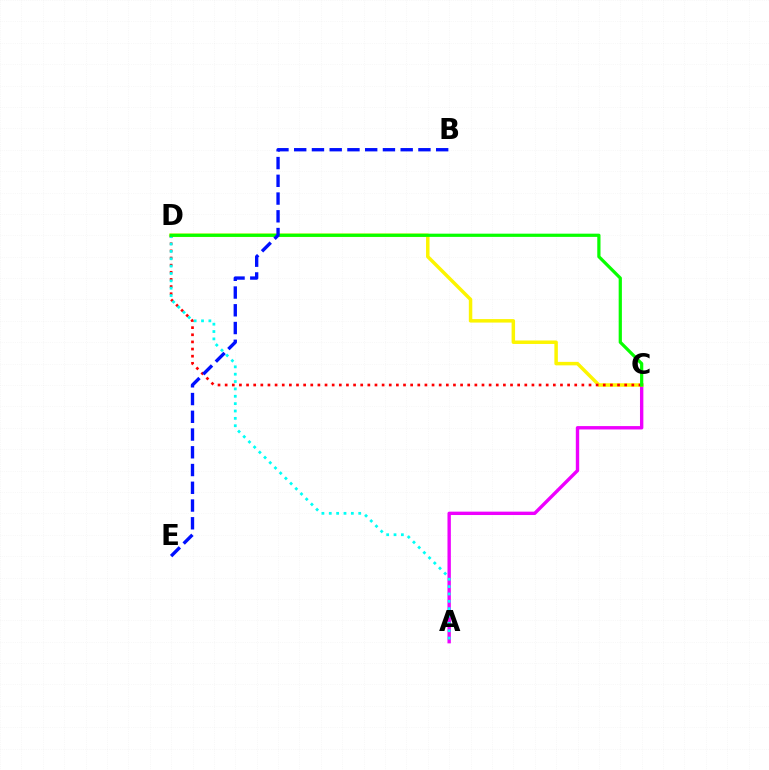{('A', 'C'): [{'color': '#ee00ff', 'line_style': 'solid', 'thickness': 2.43}], ('C', 'D'): [{'color': '#fcf500', 'line_style': 'solid', 'thickness': 2.51}, {'color': '#ff0000', 'line_style': 'dotted', 'thickness': 1.94}, {'color': '#08ff00', 'line_style': 'solid', 'thickness': 2.32}], ('A', 'D'): [{'color': '#00fff6', 'line_style': 'dotted', 'thickness': 2.0}], ('B', 'E'): [{'color': '#0010ff', 'line_style': 'dashed', 'thickness': 2.41}]}